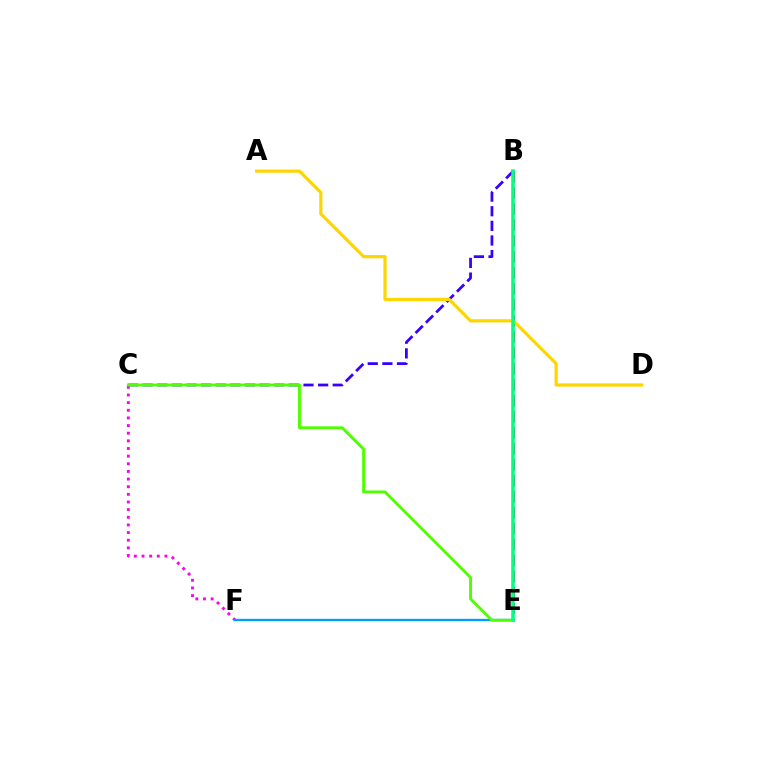{('B', 'C'): [{'color': '#3700ff', 'line_style': 'dashed', 'thickness': 1.99}], ('B', 'E'): [{'color': '#ff0000', 'line_style': 'dashed', 'thickness': 2.17}, {'color': '#00ff86', 'line_style': 'solid', 'thickness': 2.57}], ('C', 'F'): [{'color': '#ff00ed', 'line_style': 'dotted', 'thickness': 2.08}], ('E', 'F'): [{'color': '#009eff', 'line_style': 'solid', 'thickness': 1.68}], ('C', 'E'): [{'color': '#4fff00', 'line_style': 'solid', 'thickness': 2.09}], ('A', 'D'): [{'color': '#ffd500', 'line_style': 'solid', 'thickness': 2.3}]}